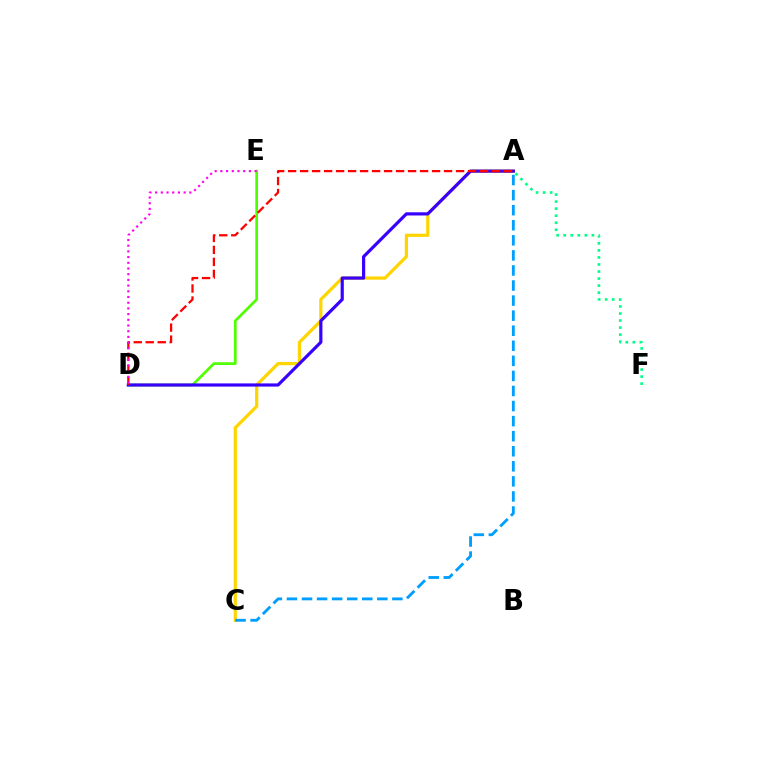{('A', 'C'): [{'color': '#ffd500', 'line_style': 'solid', 'thickness': 2.31}, {'color': '#009eff', 'line_style': 'dashed', 'thickness': 2.05}], ('D', 'E'): [{'color': '#4fff00', 'line_style': 'solid', 'thickness': 1.95}, {'color': '#ff00ed', 'line_style': 'dotted', 'thickness': 1.55}], ('A', 'D'): [{'color': '#3700ff', 'line_style': 'solid', 'thickness': 2.29}, {'color': '#ff0000', 'line_style': 'dashed', 'thickness': 1.63}], ('A', 'F'): [{'color': '#00ff86', 'line_style': 'dotted', 'thickness': 1.91}]}